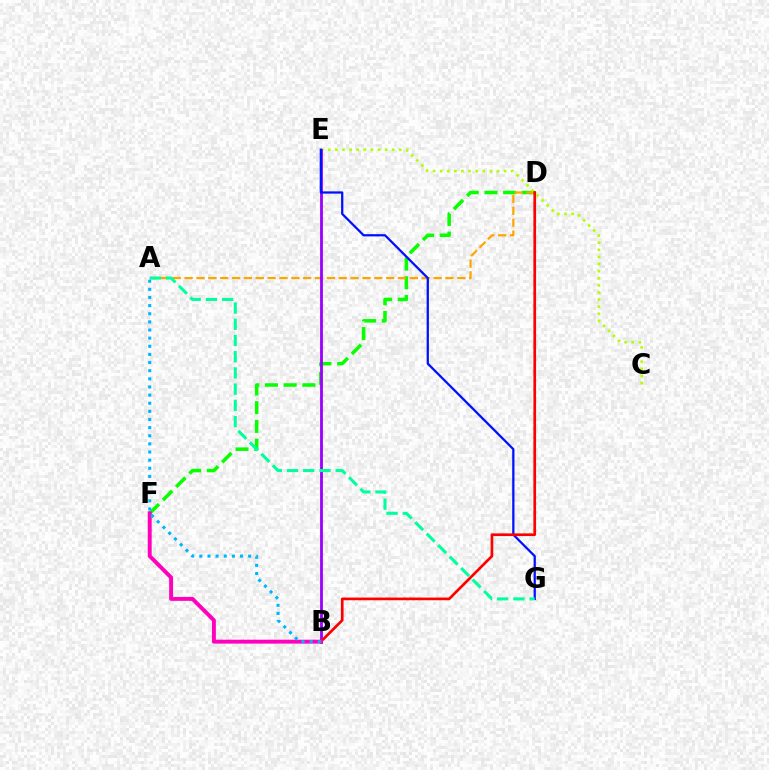{('D', 'F'): [{'color': '#08ff00', 'line_style': 'dashed', 'thickness': 2.54}], ('A', 'D'): [{'color': '#ffa500', 'line_style': 'dashed', 'thickness': 1.61}], ('C', 'E'): [{'color': '#b3ff00', 'line_style': 'dotted', 'thickness': 1.93}], ('B', 'E'): [{'color': '#9b00ff', 'line_style': 'solid', 'thickness': 2.03}], ('E', 'G'): [{'color': '#0010ff', 'line_style': 'solid', 'thickness': 1.62}], ('B', 'D'): [{'color': '#ff0000', 'line_style': 'solid', 'thickness': 1.93}], ('A', 'G'): [{'color': '#00ff9d', 'line_style': 'dashed', 'thickness': 2.2}], ('B', 'F'): [{'color': '#ff00bd', 'line_style': 'solid', 'thickness': 2.82}], ('A', 'B'): [{'color': '#00b5ff', 'line_style': 'dotted', 'thickness': 2.21}]}